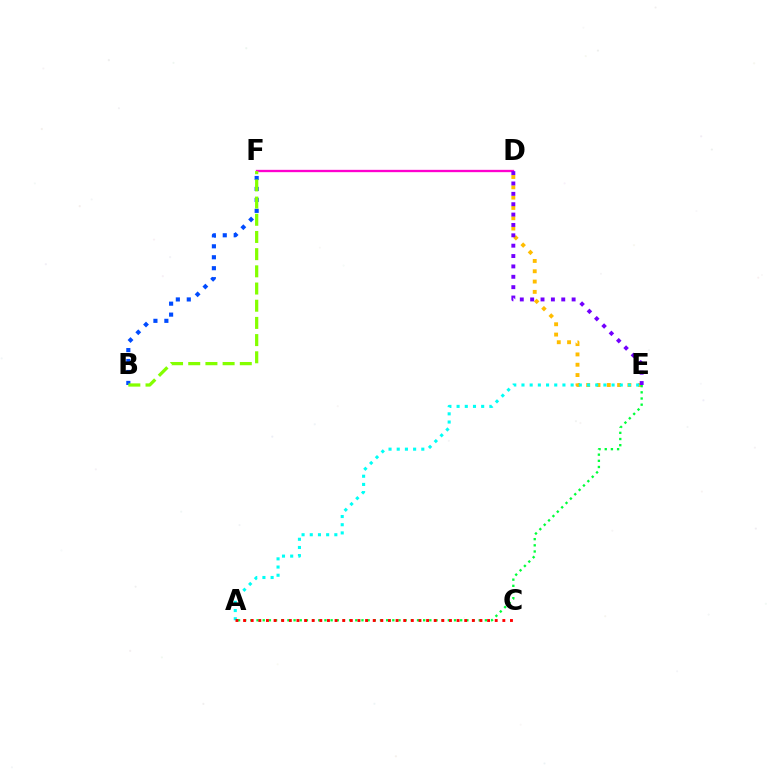{('D', 'E'): [{'color': '#ffbd00', 'line_style': 'dotted', 'thickness': 2.8}, {'color': '#7200ff', 'line_style': 'dotted', 'thickness': 2.82}], ('D', 'F'): [{'color': '#ff00cf', 'line_style': 'solid', 'thickness': 1.68}], ('B', 'F'): [{'color': '#004bff', 'line_style': 'dotted', 'thickness': 2.98}, {'color': '#84ff00', 'line_style': 'dashed', 'thickness': 2.34}], ('A', 'E'): [{'color': '#00ff39', 'line_style': 'dotted', 'thickness': 1.68}, {'color': '#00fff6', 'line_style': 'dotted', 'thickness': 2.23}], ('A', 'C'): [{'color': '#ff0000', 'line_style': 'dotted', 'thickness': 2.07}]}